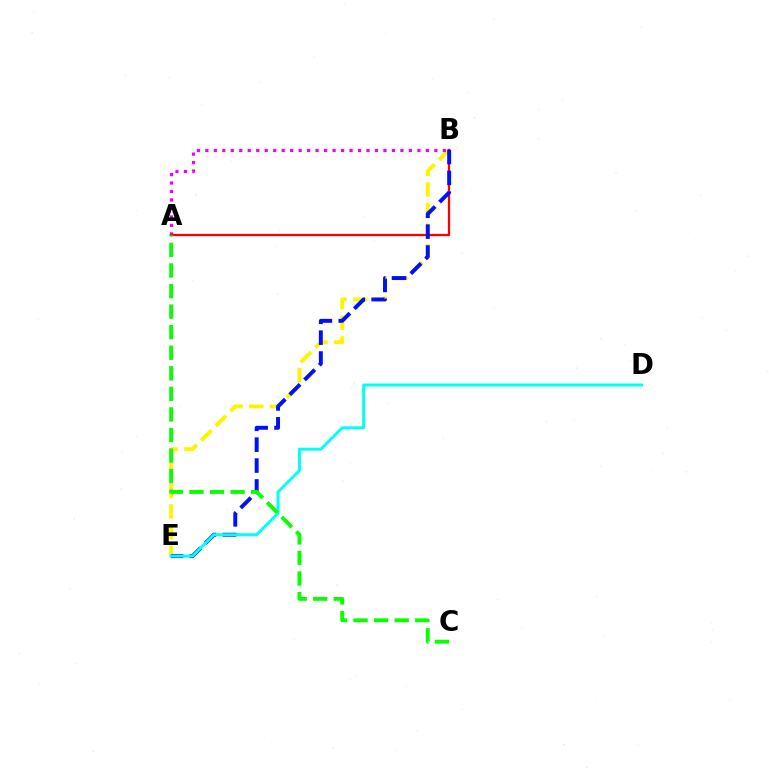{('B', 'E'): [{'color': '#fcf500', 'line_style': 'dashed', 'thickness': 2.8}, {'color': '#0010ff', 'line_style': 'dashed', 'thickness': 2.84}], ('A', 'B'): [{'color': '#ee00ff', 'line_style': 'dotted', 'thickness': 2.3}, {'color': '#ff0000', 'line_style': 'solid', 'thickness': 1.65}], ('D', 'E'): [{'color': '#00fff6', 'line_style': 'solid', 'thickness': 2.12}], ('A', 'C'): [{'color': '#08ff00', 'line_style': 'dashed', 'thickness': 2.79}]}